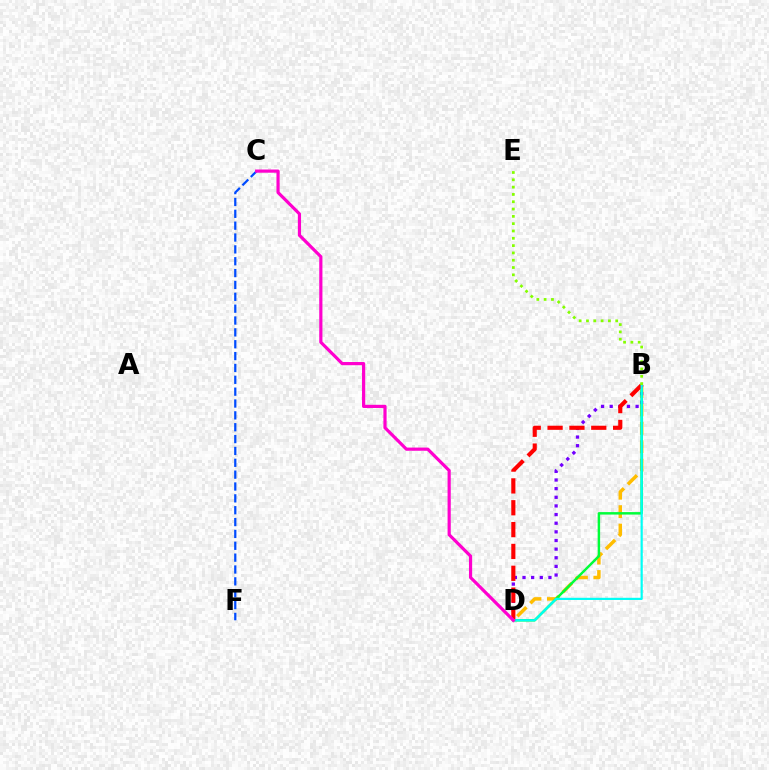{('B', 'D'): [{'color': '#ffbd00', 'line_style': 'dashed', 'thickness': 2.5}, {'color': '#7200ff', 'line_style': 'dotted', 'thickness': 2.35}, {'color': '#00ff39', 'line_style': 'solid', 'thickness': 1.78}, {'color': '#ff0000', 'line_style': 'dashed', 'thickness': 2.97}, {'color': '#00fff6', 'line_style': 'solid', 'thickness': 1.58}], ('C', 'F'): [{'color': '#004bff', 'line_style': 'dashed', 'thickness': 1.61}], ('B', 'E'): [{'color': '#84ff00', 'line_style': 'dotted', 'thickness': 1.99}], ('C', 'D'): [{'color': '#ff00cf', 'line_style': 'solid', 'thickness': 2.29}]}